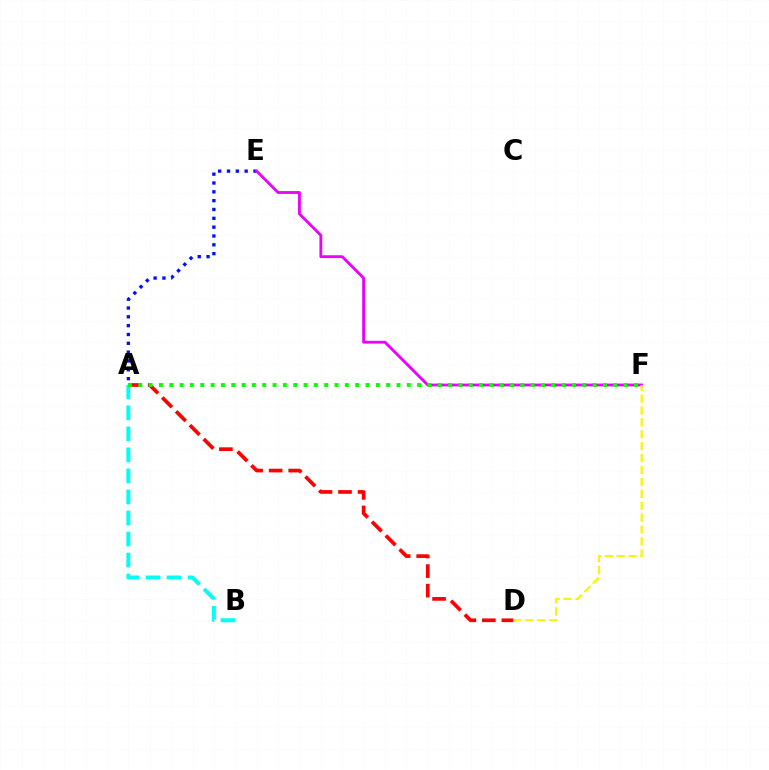{('A', 'E'): [{'color': '#0010ff', 'line_style': 'dotted', 'thickness': 2.4}], ('E', 'F'): [{'color': '#ee00ff', 'line_style': 'solid', 'thickness': 2.04}], ('A', 'D'): [{'color': '#ff0000', 'line_style': 'dashed', 'thickness': 2.66}], ('D', 'F'): [{'color': '#fcf500', 'line_style': 'dashed', 'thickness': 1.62}], ('A', 'B'): [{'color': '#00fff6', 'line_style': 'dashed', 'thickness': 2.86}], ('A', 'F'): [{'color': '#08ff00', 'line_style': 'dotted', 'thickness': 2.81}]}